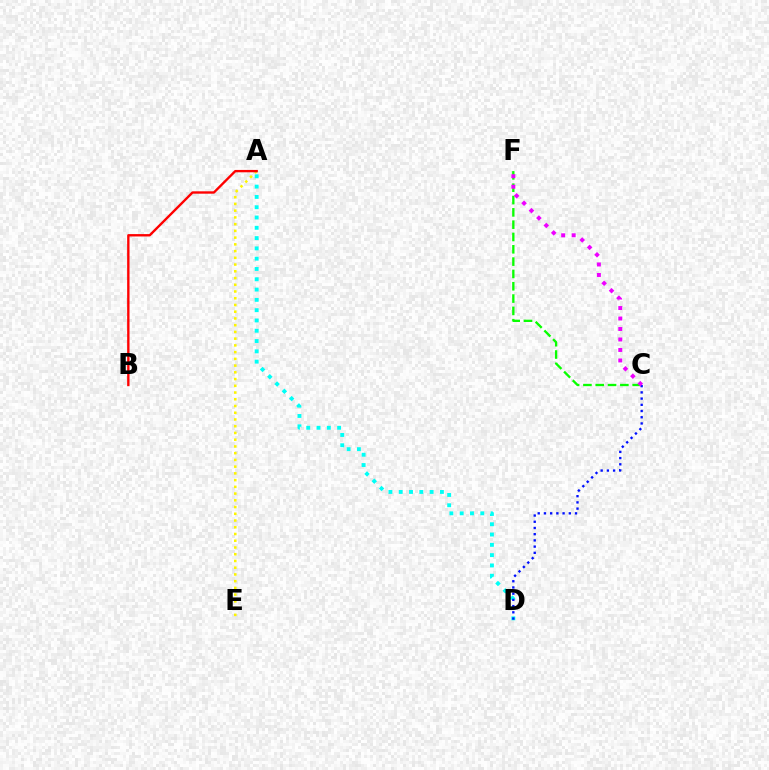{('A', 'E'): [{'color': '#fcf500', 'line_style': 'dotted', 'thickness': 1.83}], ('C', 'F'): [{'color': '#08ff00', 'line_style': 'dashed', 'thickness': 1.67}, {'color': '#ee00ff', 'line_style': 'dotted', 'thickness': 2.85}], ('A', 'B'): [{'color': '#ff0000', 'line_style': 'solid', 'thickness': 1.7}], ('A', 'D'): [{'color': '#00fff6', 'line_style': 'dotted', 'thickness': 2.8}], ('C', 'D'): [{'color': '#0010ff', 'line_style': 'dotted', 'thickness': 1.69}]}